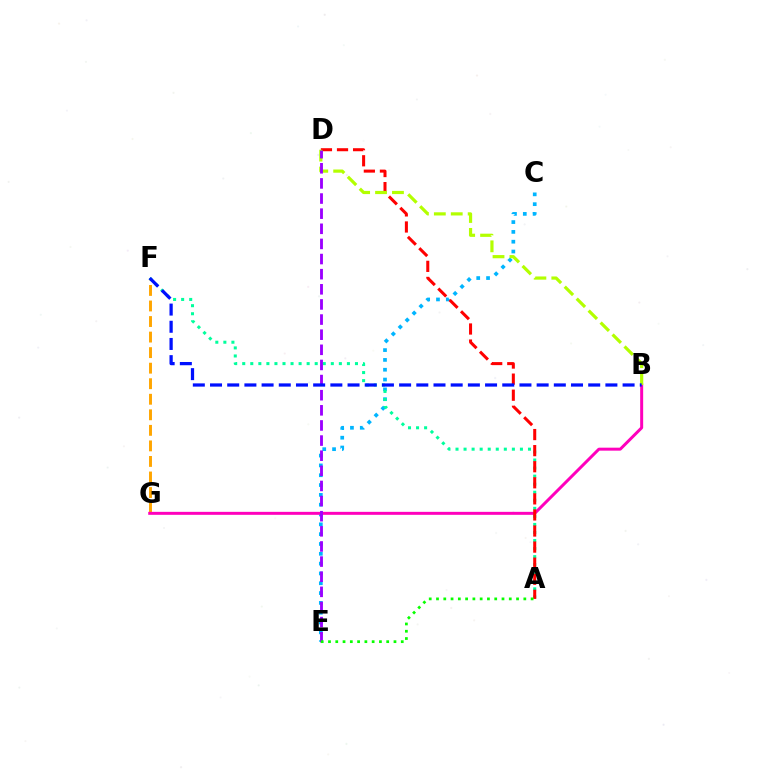{('C', 'E'): [{'color': '#00b5ff', 'line_style': 'dotted', 'thickness': 2.67}], ('F', 'G'): [{'color': '#ffa500', 'line_style': 'dashed', 'thickness': 2.11}], ('A', 'F'): [{'color': '#00ff9d', 'line_style': 'dotted', 'thickness': 2.19}], ('B', 'G'): [{'color': '#ff00bd', 'line_style': 'solid', 'thickness': 2.15}], ('A', 'D'): [{'color': '#ff0000', 'line_style': 'dashed', 'thickness': 2.18}], ('B', 'D'): [{'color': '#b3ff00', 'line_style': 'dashed', 'thickness': 2.3}], ('D', 'E'): [{'color': '#9b00ff', 'line_style': 'dashed', 'thickness': 2.05}], ('A', 'E'): [{'color': '#08ff00', 'line_style': 'dotted', 'thickness': 1.98}], ('B', 'F'): [{'color': '#0010ff', 'line_style': 'dashed', 'thickness': 2.34}]}